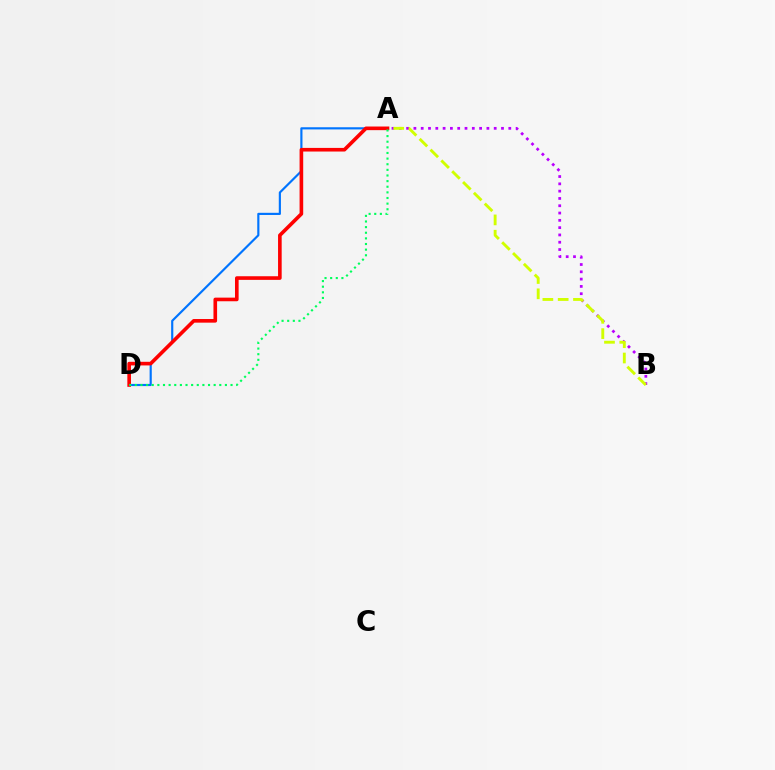{('A', 'D'): [{'color': '#0074ff', 'line_style': 'solid', 'thickness': 1.56}, {'color': '#ff0000', 'line_style': 'solid', 'thickness': 2.61}, {'color': '#00ff5c', 'line_style': 'dotted', 'thickness': 1.53}], ('A', 'B'): [{'color': '#b900ff', 'line_style': 'dotted', 'thickness': 1.98}, {'color': '#d1ff00', 'line_style': 'dashed', 'thickness': 2.08}]}